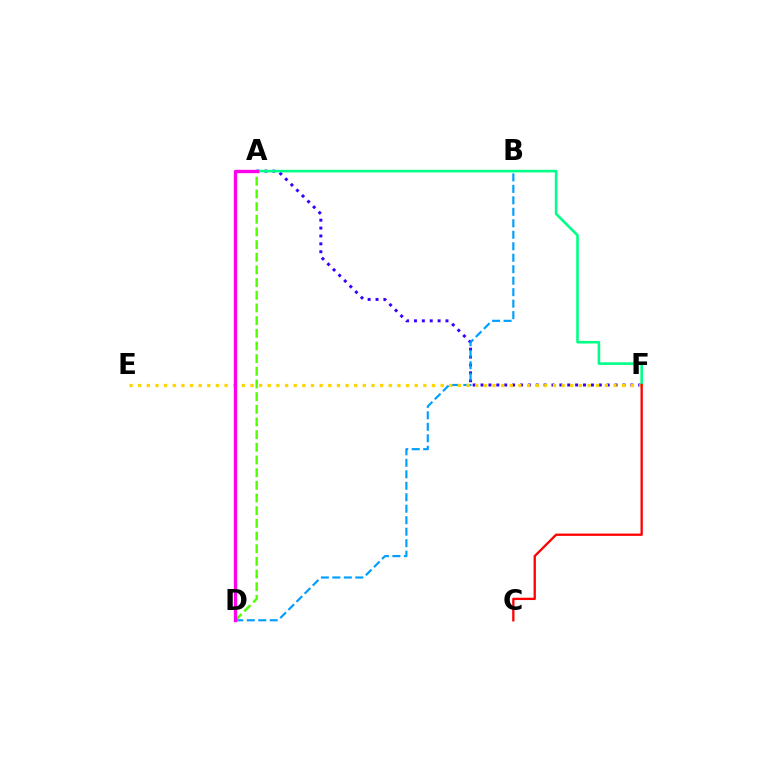{('A', 'F'): [{'color': '#3700ff', 'line_style': 'dotted', 'thickness': 2.14}, {'color': '#00ff86', 'line_style': 'solid', 'thickness': 1.87}], ('B', 'D'): [{'color': '#009eff', 'line_style': 'dashed', 'thickness': 1.56}], ('A', 'D'): [{'color': '#4fff00', 'line_style': 'dashed', 'thickness': 1.72}, {'color': '#ff00ed', 'line_style': 'solid', 'thickness': 2.42}], ('E', 'F'): [{'color': '#ffd500', 'line_style': 'dotted', 'thickness': 2.35}], ('C', 'F'): [{'color': '#ff0000', 'line_style': 'solid', 'thickness': 1.66}]}